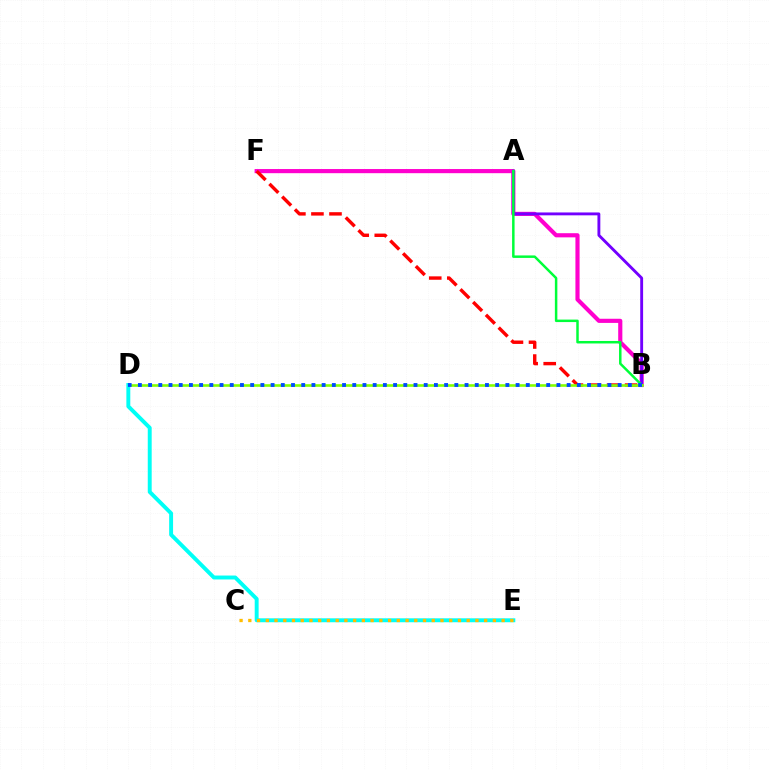{('B', 'F'): [{'color': '#ff00cf', 'line_style': 'solid', 'thickness': 2.99}, {'color': '#ff0000', 'line_style': 'dashed', 'thickness': 2.45}], ('A', 'B'): [{'color': '#7200ff', 'line_style': 'solid', 'thickness': 2.07}, {'color': '#00ff39', 'line_style': 'solid', 'thickness': 1.79}], ('B', 'D'): [{'color': '#84ff00', 'line_style': 'solid', 'thickness': 1.88}, {'color': '#004bff', 'line_style': 'dotted', 'thickness': 2.77}], ('D', 'E'): [{'color': '#00fff6', 'line_style': 'solid', 'thickness': 2.82}], ('C', 'E'): [{'color': '#ffbd00', 'line_style': 'dotted', 'thickness': 2.37}]}